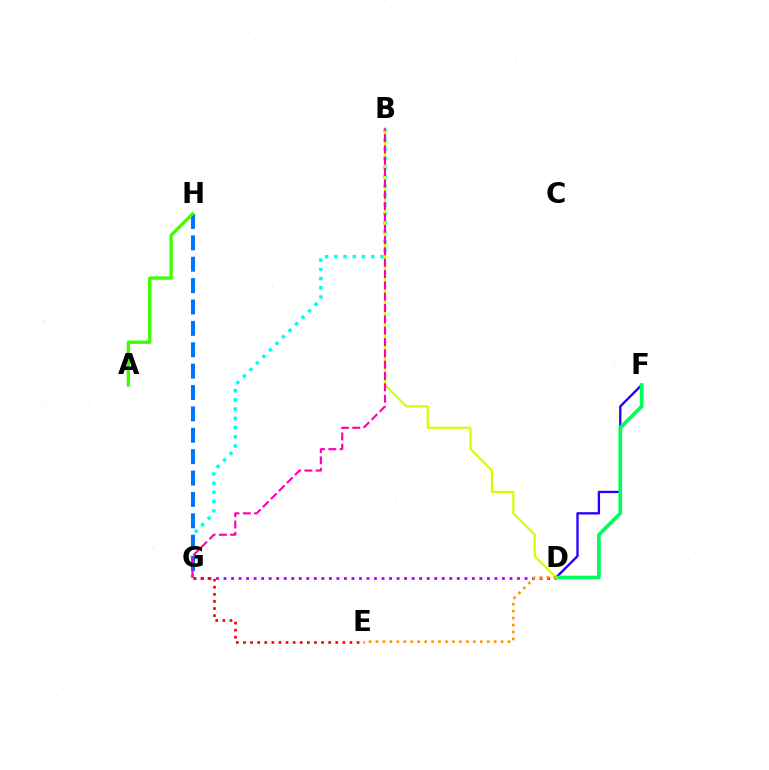{('D', 'G'): [{'color': '#b900ff', 'line_style': 'dotted', 'thickness': 2.04}], ('D', 'F'): [{'color': '#2500ff', 'line_style': 'solid', 'thickness': 1.68}, {'color': '#00ff5c', 'line_style': 'solid', 'thickness': 2.66}], ('B', 'G'): [{'color': '#00fff6', 'line_style': 'dotted', 'thickness': 2.51}, {'color': '#ff00ac', 'line_style': 'dashed', 'thickness': 1.54}], ('G', 'H'): [{'color': '#0074ff', 'line_style': 'dashed', 'thickness': 2.9}], ('B', 'D'): [{'color': '#d1ff00', 'line_style': 'solid', 'thickness': 1.59}], ('A', 'H'): [{'color': '#3dff00', 'line_style': 'solid', 'thickness': 2.4}], ('E', 'G'): [{'color': '#ff0000', 'line_style': 'dotted', 'thickness': 1.93}], ('D', 'E'): [{'color': '#ff9400', 'line_style': 'dotted', 'thickness': 1.89}]}